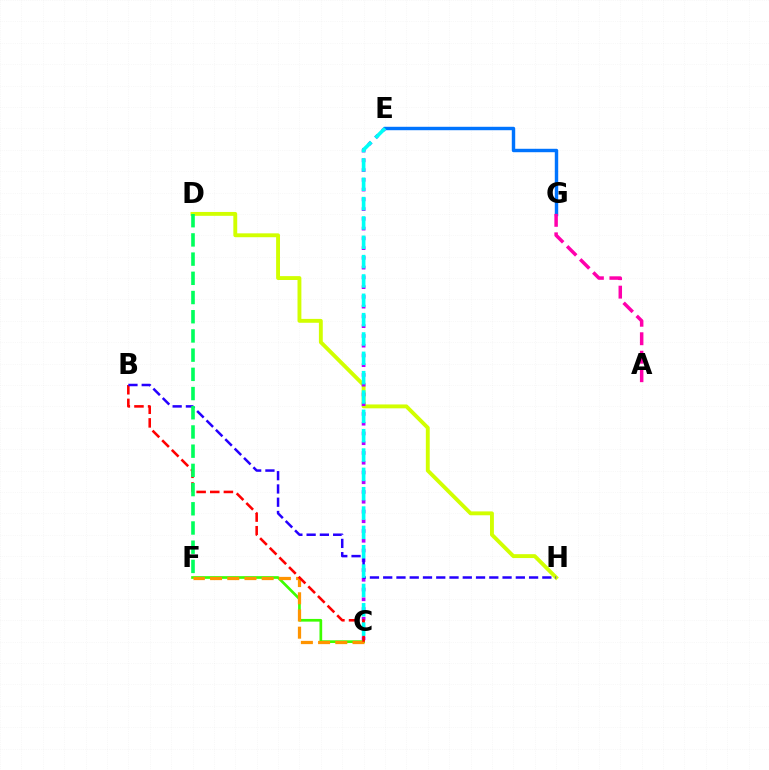{('C', 'F'): [{'color': '#3dff00', 'line_style': 'solid', 'thickness': 1.94}, {'color': '#ff9400', 'line_style': 'dashed', 'thickness': 2.34}], ('D', 'H'): [{'color': '#d1ff00', 'line_style': 'solid', 'thickness': 2.79}], ('C', 'E'): [{'color': '#b900ff', 'line_style': 'dotted', 'thickness': 2.65}, {'color': '#00fff6', 'line_style': 'dashed', 'thickness': 2.63}], ('B', 'C'): [{'color': '#ff0000', 'line_style': 'dashed', 'thickness': 1.85}], ('B', 'H'): [{'color': '#2500ff', 'line_style': 'dashed', 'thickness': 1.8}], ('E', 'G'): [{'color': '#0074ff', 'line_style': 'solid', 'thickness': 2.46}], ('A', 'G'): [{'color': '#ff00ac', 'line_style': 'dashed', 'thickness': 2.51}], ('D', 'F'): [{'color': '#00ff5c', 'line_style': 'dashed', 'thickness': 2.61}]}